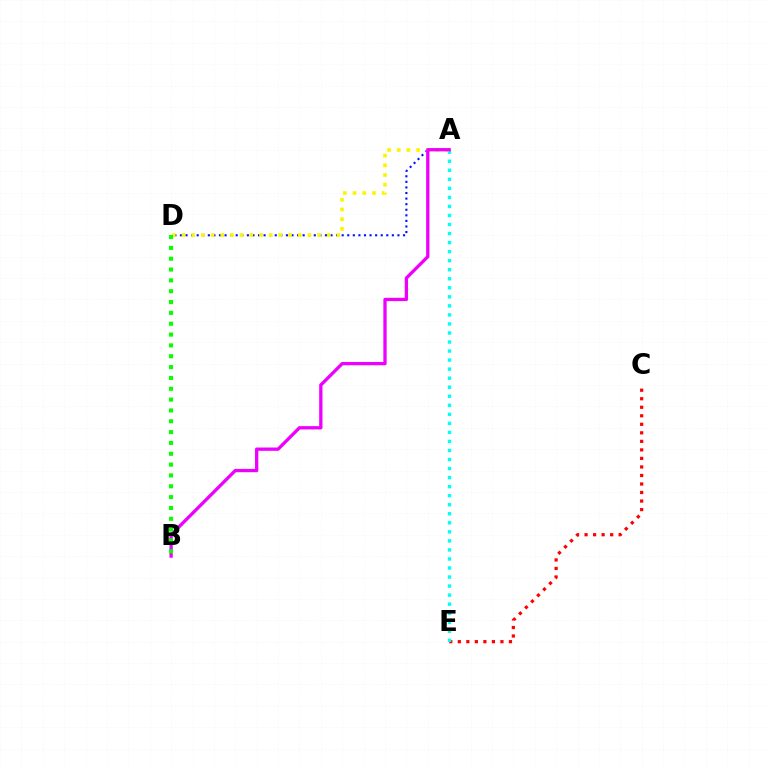{('C', 'E'): [{'color': '#ff0000', 'line_style': 'dotted', 'thickness': 2.32}], ('A', 'D'): [{'color': '#0010ff', 'line_style': 'dotted', 'thickness': 1.52}, {'color': '#fcf500', 'line_style': 'dotted', 'thickness': 2.63}], ('A', 'E'): [{'color': '#00fff6', 'line_style': 'dotted', 'thickness': 2.46}], ('A', 'B'): [{'color': '#ee00ff', 'line_style': 'solid', 'thickness': 2.38}], ('B', 'D'): [{'color': '#08ff00', 'line_style': 'dotted', 'thickness': 2.94}]}